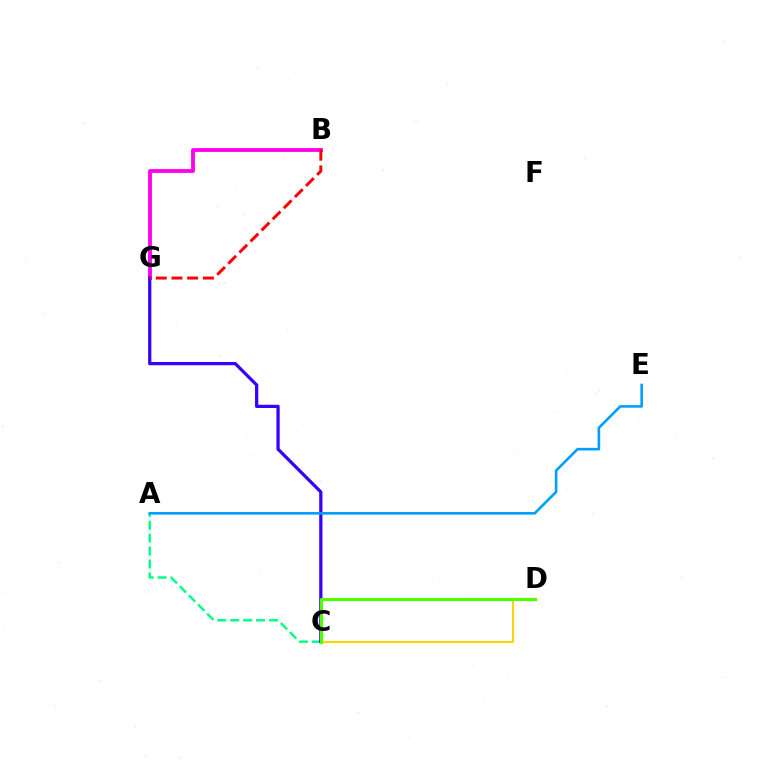{('A', 'C'): [{'color': '#00ff86', 'line_style': 'dashed', 'thickness': 1.76}], ('B', 'G'): [{'color': '#ff00ed', 'line_style': 'solid', 'thickness': 2.75}, {'color': '#ff0000', 'line_style': 'dashed', 'thickness': 2.13}], ('C', 'G'): [{'color': '#3700ff', 'line_style': 'solid', 'thickness': 2.33}], ('C', 'D'): [{'color': '#ffd500', 'line_style': 'solid', 'thickness': 1.52}, {'color': '#4fff00', 'line_style': 'solid', 'thickness': 2.27}], ('A', 'E'): [{'color': '#009eff', 'line_style': 'solid', 'thickness': 1.88}]}